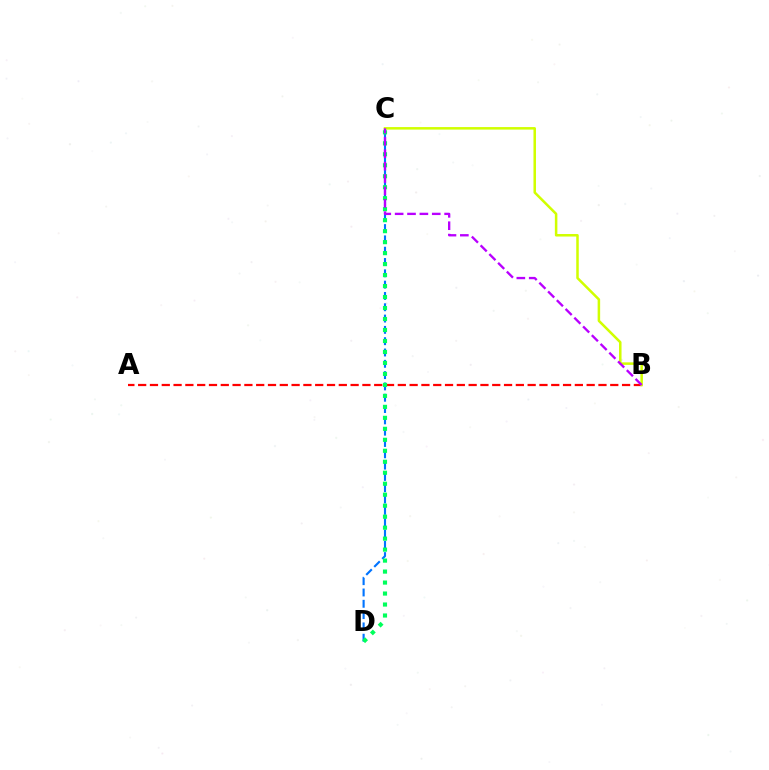{('A', 'B'): [{'color': '#ff0000', 'line_style': 'dashed', 'thickness': 1.6}], ('C', 'D'): [{'color': '#0074ff', 'line_style': 'dashed', 'thickness': 1.54}, {'color': '#00ff5c', 'line_style': 'dotted', 'thickness': 2.98}], ('B', 'C'): [{'color': '#d1ff00', 'line_style': 'solid', 'thickness': 1.81}, {'color': '#b900ff', 'line_style': 'dashed', 'thickness': 1.68}]}